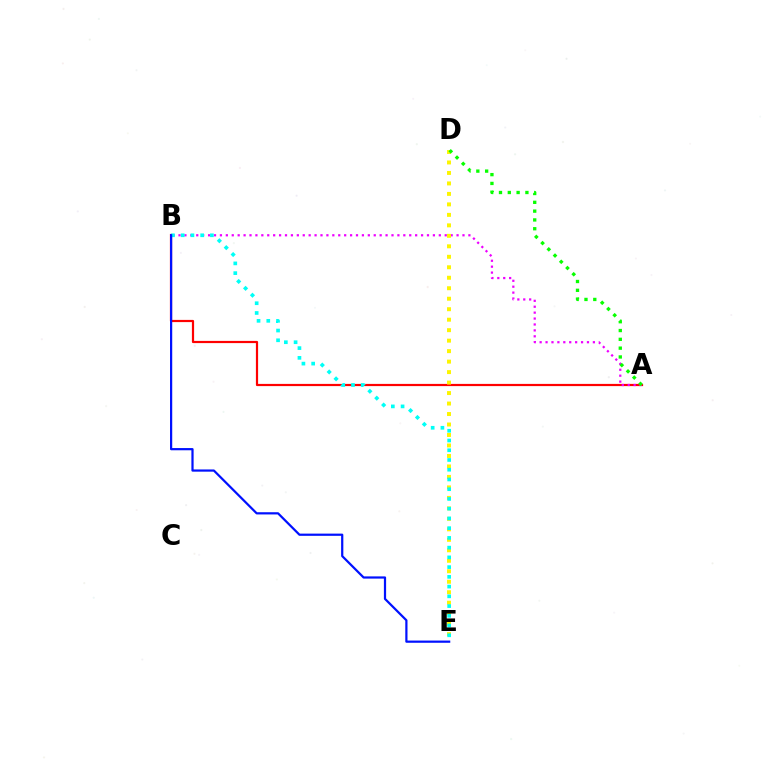{('A', 'B'): [{'color': '#ff0000', 'line_style': 'solid', 'thickness': 1.59}, {'color': '#ee00ff', 'line_style': 'dotted', 'thickness': 1.61}], ('D', 'E'): [{'color': '#fcf500', 'line_style': 'dotted', 'thickness': 2.85}], ('B', 'E'): [{'color': '#00fff6', 'line_style': 'dotted', 'thickness': 2.65}, {'color': '#0010ff', 'line_style': 'solid', 'thickness': 1.6}], ('A', 'D'): [{'color': '#08ff00', 'line_style': 'dotted', 'thickness': 2.39}]}